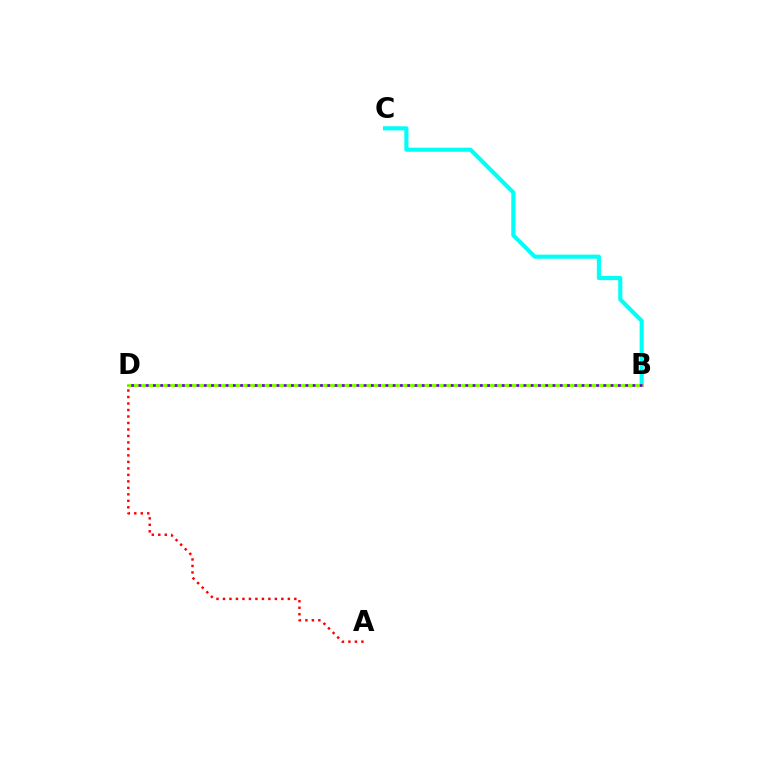{('B', 'C'): [{'color': '#00fff6', 'line_style': 'solid', 'thickness': 2.96}], ('B', 'D'): [{'color': '#84ff00', 'line_style': 'solid', 'thickness': 2.13}, {'color': '#7200ff', 'line_style': 'dotted', 'thickness': 1.97}], ('A', 'D'): [{'color': '#ff0000', 'line_style': 'dotted', 'thickness': 1.76}]}